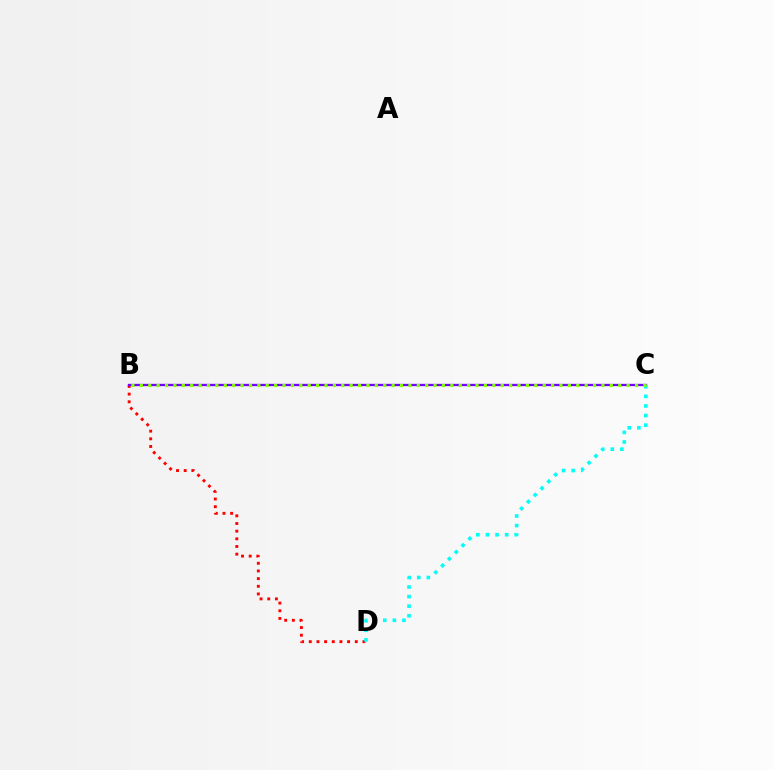{('B', 'D'): [{'color': '#ff0000', 'line_style': 'dotted', 'thickness': 2.08}], ('B', 'C'): [{'color': '#7200ff', 'line_style': 'solid', 'thickness': 1.67}, {'color': '#84ff00', 'line_style': 'dotted', 'thickness': 2.28}], ('C', 'D'): [{'color': '#00fff6', 'line_style': 'dotted', 'thickness': 2.61}]}